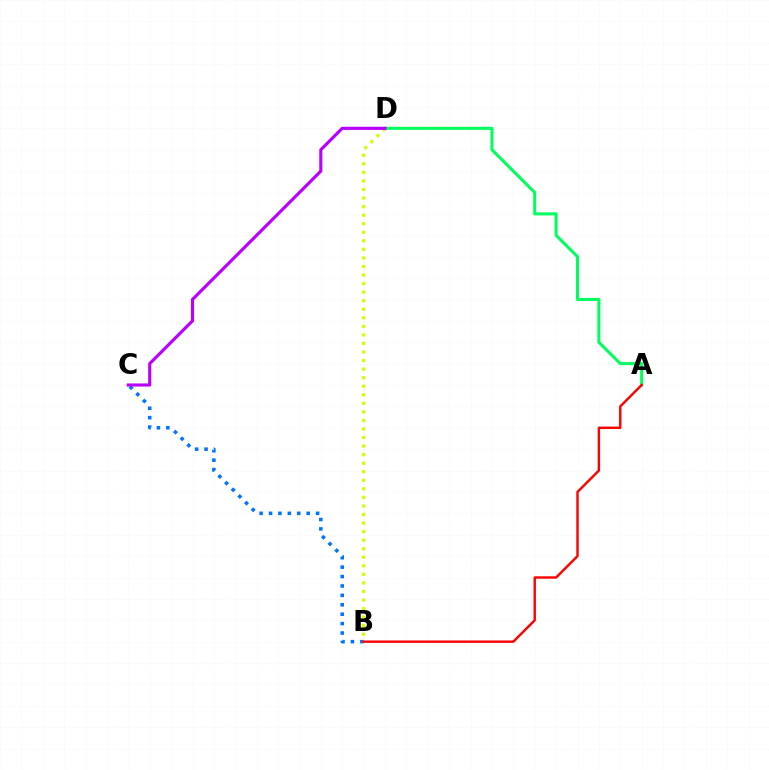{('B', 'C'): [{'color': '#0074ff', 'line_style': 'dotted', 'thickness': 2.56}], ('A', 'D'): [{'color': '#00ff5c', 'line_style': 'solid', 'thickness': 2.19}], ('B', 'D'): [{'color': '#d1ff00', 'line_style': 'dotted', 'thickness': 2.32}], ('A', 'B'): [{'color': '#ff0000', 'line_style': 'solid', 'thickness': 1.75}], ('C', 'D'): [{'color': '#b900ff', 'line_style': 'solid', 'thickness': 2.25}]}